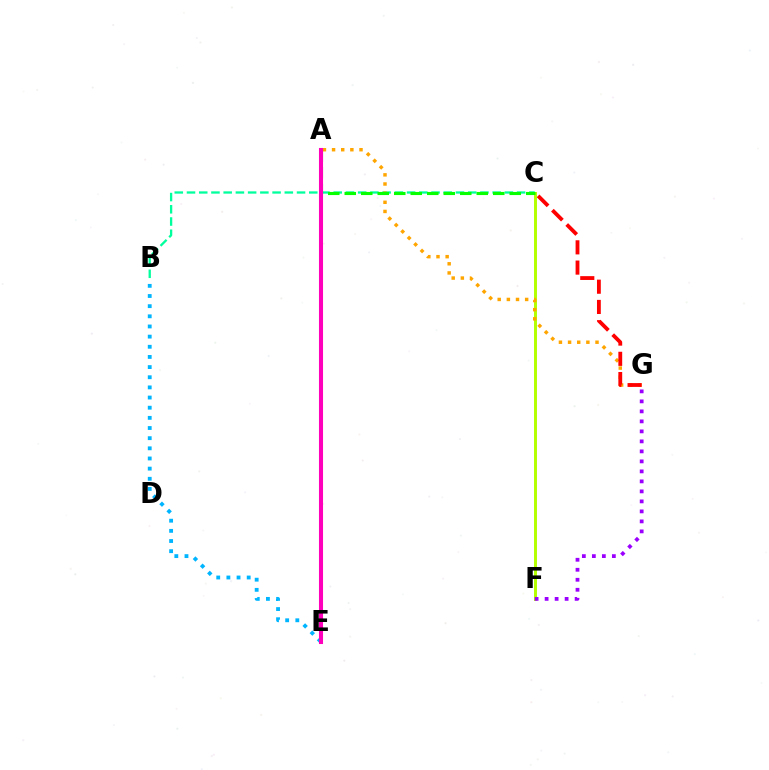{('C', 'F'): [{'color': '#b3ff00', 'line_style': 'solid', 'thickness': 2.12}], ('A', 'E'): [{'color': '#0010ff', 'line_style': 'dashed', 'thickness': 2.03}, {'color': '#ff00bd', 'line_style': 'solid', 'thickness': 2.93}], ('F', 'G'): [{'color': '#9b00ff', 'line_style': 'dotted', 'thickness': 2.72}], ('B', 'C'): [{'color': '#00ff9d', 'line_style': 'dashed', 'thickness': 1.66}], ('A', 'G'): [{'color': '#ffa500', 'line_style': 'dotted', 'thickness': 2.49}], ('A', 'C'): [{'color': '#08ff00', 'line_style': 'dashed', 'thickness': 2.24}], ('B', 'E'): [{'color': '#00b5ff', 'line_style': 'dotted', 'thickness': 2.76}], ('C', 'G'): [{'color': '#ff0000', 'line_style': 'dashed', 'thickness': 2.75}]}